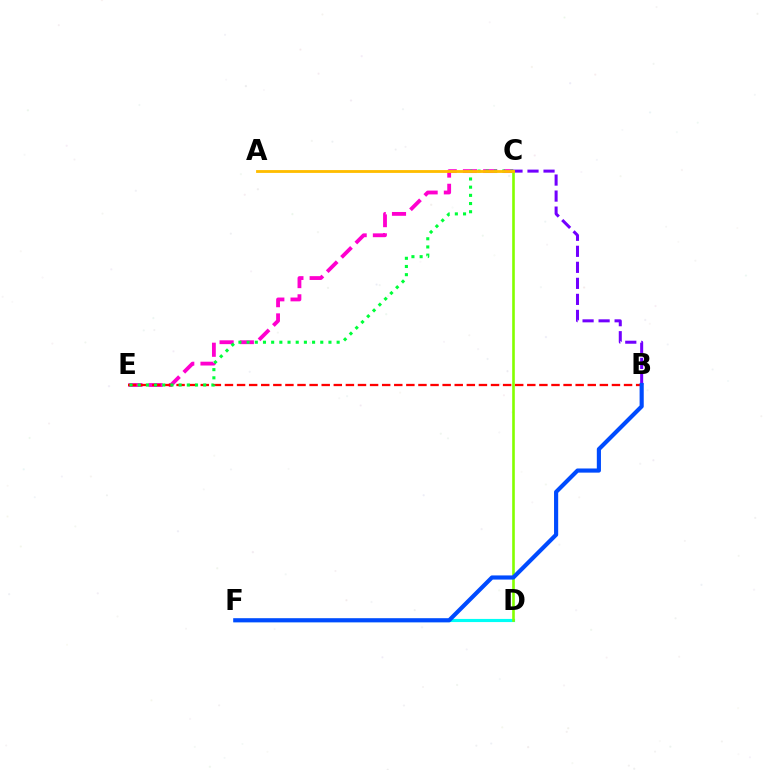{('D', 'F'): [{'color': '#00fff6', 'line_style': 'solid', 'thickness': 2.26}], ('C', 'E'): [{'color': '#ff00cf', 'line_style': 'dashed', 'thickness': 2.75}, {'color': '#00ff39', 'line_style': 'dotted', 'thickness': 2.22}], ('B', 'E'): [{'color': '#ff0000', 'line_style': 'dashed', 'thickness': 1.64}], ('B', 'C'): [{'color': '#7200ff', 'line_style': 'dashed', 'thickness': 2.18}], ('C', 'D'): [{'color': '#84ff00', 'line_style': 'solid', 'thickness': 1.89}], ('B', 'F'): [{'color': '#004bff', 'line_style': 'solid', 'thickness': 2.99}], ('A', 'C'): [{'color': '#ffbd00', 'line_style': 'solid', 'thickness': 2.03}]}